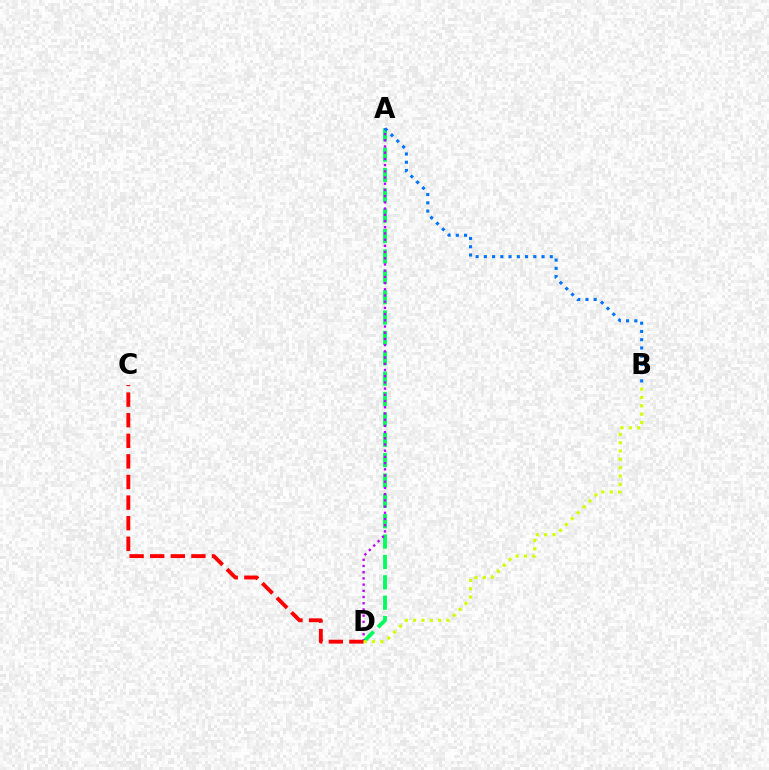{('A', 'D'): [{'color': '#00ff5c', 'line_style': 'dashed', 'thickness': 2.77}, {'color': '#b900ff', 'line_style': 'dotted', 'thickness': 1.69}], ('A', 'B'): [{'color': '#0074ff', 'line_style': 'dotted', 'thickness': 2.24}], ('C', 'D'): [{'color': '#ff0000', 'line_style': 'dashed', 'thickness': 2.8}], ('B', 'D'): [{'color': '#d1ff00', 'line_style': 'dotted', 'thickness': 2.26}]}